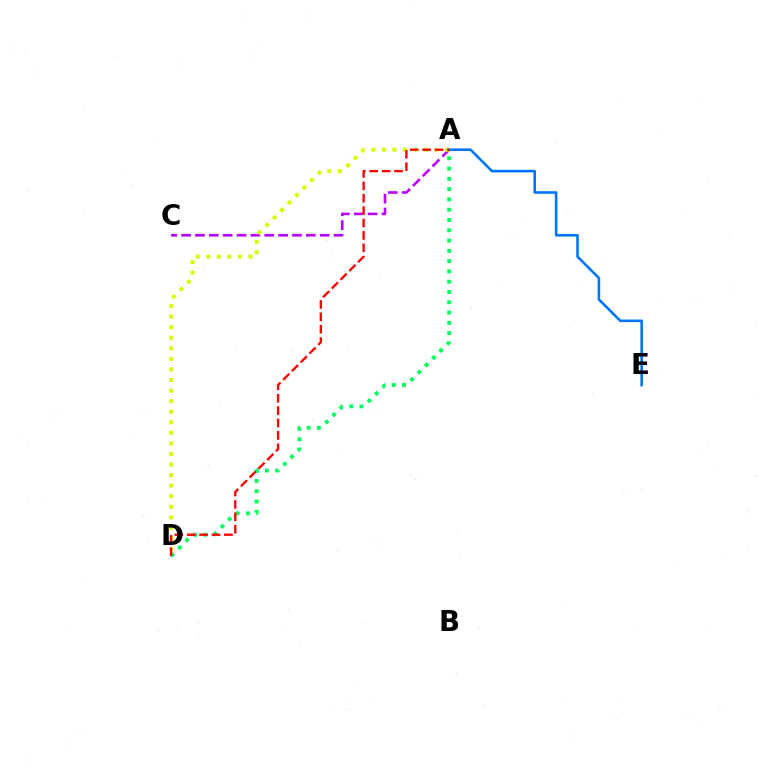{('A', 'C'): [{'color': '#b900ff', 'line_style': 'dashed', 'thickness': 1.88}], ('A', 'D'): [{'color': '#d1ff00', 'line_style': 'dotted', 'thickness': 2.87}, {'color': '#00ff5c', 'line_style': 'dotted', 'thickness': 2.79}, {'color': '#ff0000', 'line_style': 'dashed', 'thickness': 1.68}], ('A', 'E'): [{'color': '#0074ff', 'line_style': 'solid', 'thickness': 1.87}]}